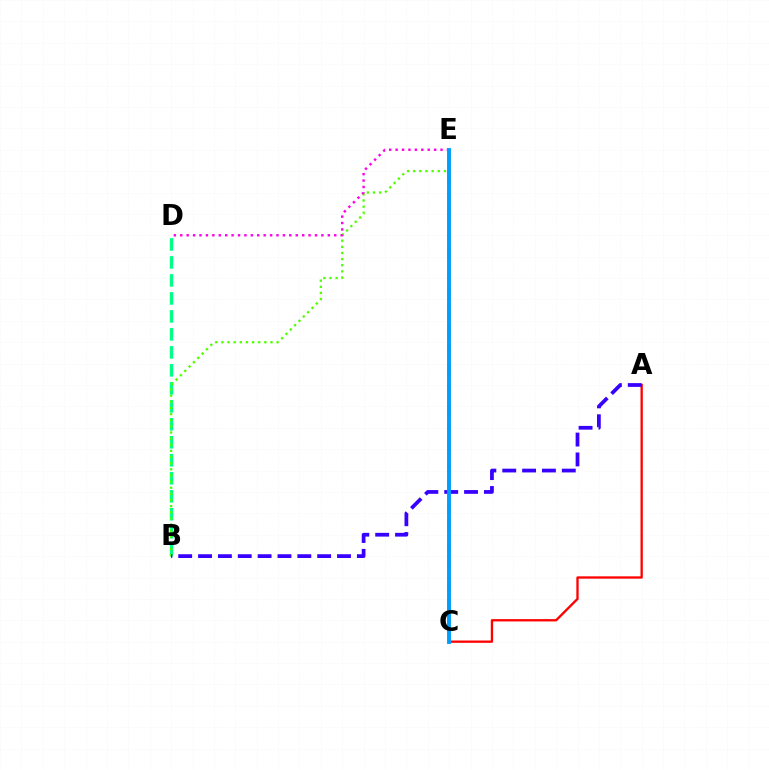{('B', 'D'): [{'color': '#00ff86', 'line_style': 'dashed', 'thickness': 2.44}], ('B', 'E'): [{'color': '#4fff00', 'line_style': 'dotted', 'thickness': 1.67}], ('A', 'C'): [{'color': '#ff0000', 'line_style': 'solid', 'thickness': 1.67}], ('C', 'E'): [{'color': '#ffd500', 'line_style': 'dashed', 'thickness': 2.64}, {'color': '#009eff', 'line_style': 'solid', 'thickness': 2.8}], ('D', 'E'): [{'color': '#ff00ed', 'line_style': 'dotted', 'thickness': 1.74}], ('A', 'B'): [{'color': '#3700ff', 'line_style': 'dashed', 'thickness': 2.7}]}